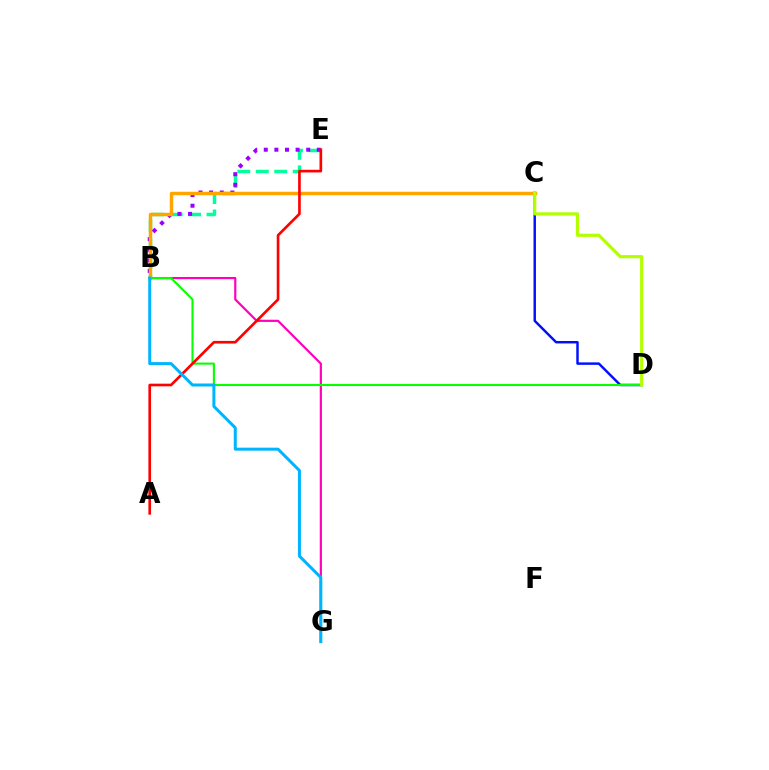{('C', 'D'): [{'color': '#0010ff', 'line_style': 'solid', 'thickness': 1.77}, {'color': '#b3ff00', 'line_style': 'solid', 'thickness': 2.28}], ('B', 'G'): [{'color': '#ff00bd', 'line_style': 'solid', 'thickness': 1.57}, {'color': '#00b5ff', 'line_style': 'solid', 'thickness': 2.17}], ('B', 'E'): [{'color': '#00ff9d', 'line_style': 'dashed', 'thickness': 2.51}, {'color': '#9b00ff', 'line_style': 'dotted', 'thickness': 2.88}], ('B', 'C'): [{'color': '#ffa500', 'line_style': 'solid', 'thickness': 2.48}], ('B', 'D'): [{'color': '#08ff00', 'line_style': 'solid', 'thickness': 1.51}], ('A', 'E'): [{'color': '#ff0000', 'line_style': 'solid', 'thickness': 1.91}]}